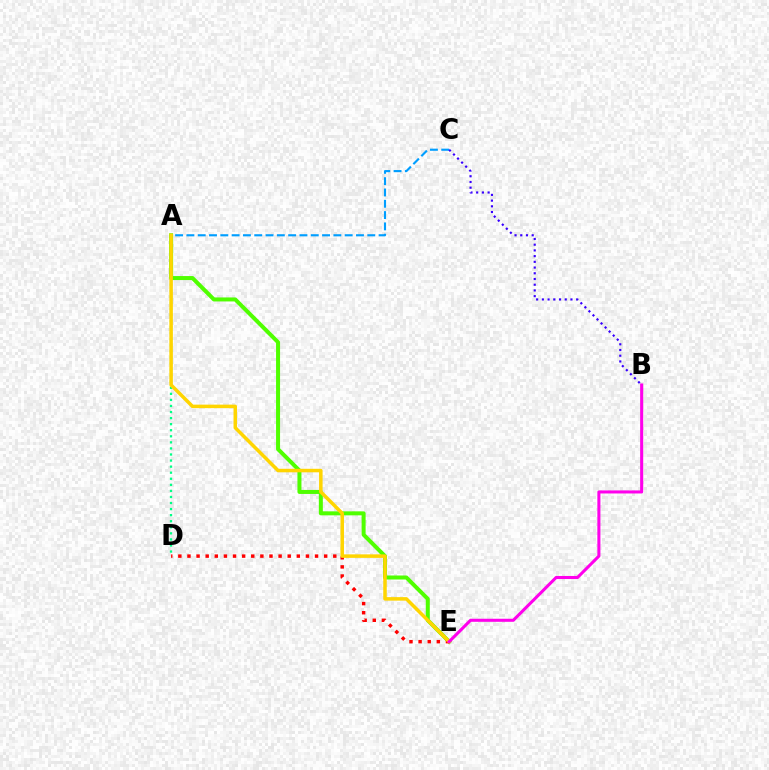{('A', 'D'): [{'color': '#00ff86', 'line_style': 'dotted', 'thickness': 1.65}], ('A', 'E'): [{'color': '#4fff00', 'line_style': 'solid', 'thickness': 2.88}, {'color': '#ffd500', 'line_style': 'solid', 'thickness': 2.53}], ('D', 'E'): [{'color': '#ff0000', 'line_style': 'dotted', 'thickness': 2.48}], ('A', 'C'): [{'color': '#009eff', 'line_style': 'dashed', 'thickness': 1.54}], ('B', 'C'): [{'color': '#3700ff', 'line_style': 'dotted', 'thickness': 1.55}], ('B', 'E'): [{'color': '#ff00ed', 'line_style': 'solid', 'thickness': 2.2}]}